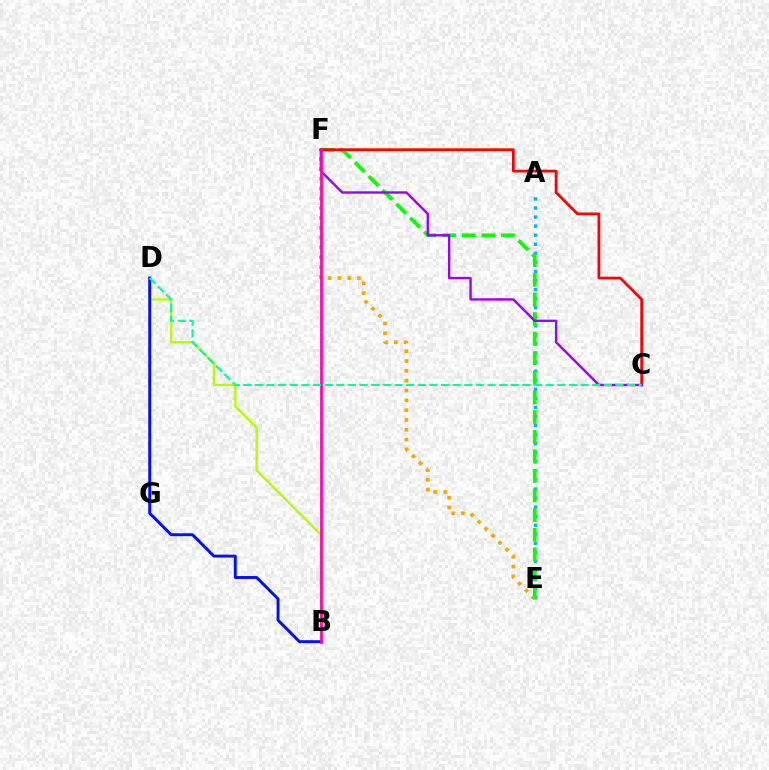{('A', 'E'): [{'color': '#00b5ff', 'line_style': 'dotted', 'thickness': 2.46}], ('B', 'D'): [{'color': '#b3ff00', 'line_style': 'solid', 'thickness': 1.69}, {'color': '#0010ff', 'line_style': 'solid', 'thickness': 2.12}], ('E', 'F'): [{'color': '#ffa500', 'line_style': 'dotted', 'thickness': 2.67}, {'color': '#08ff00', 'line_style': 'dashed', 'thickness': 2.66}], ('C', 'F'): [{'color': '#ff0000', 'line_style': 'solid', 'thickness': 1.98}, {'color': '#9b00ff', 'line_style': 'solid', 'thickness': 1.72}], ('B', 'F'): [{'color': '#ff00bd', 'line_style': 'solid', 'thickness': 1.96}], ('C', 'D'): [{'color': '#00ff9d', 'line_style': 'dashed', 'thickness': 1.58}]}